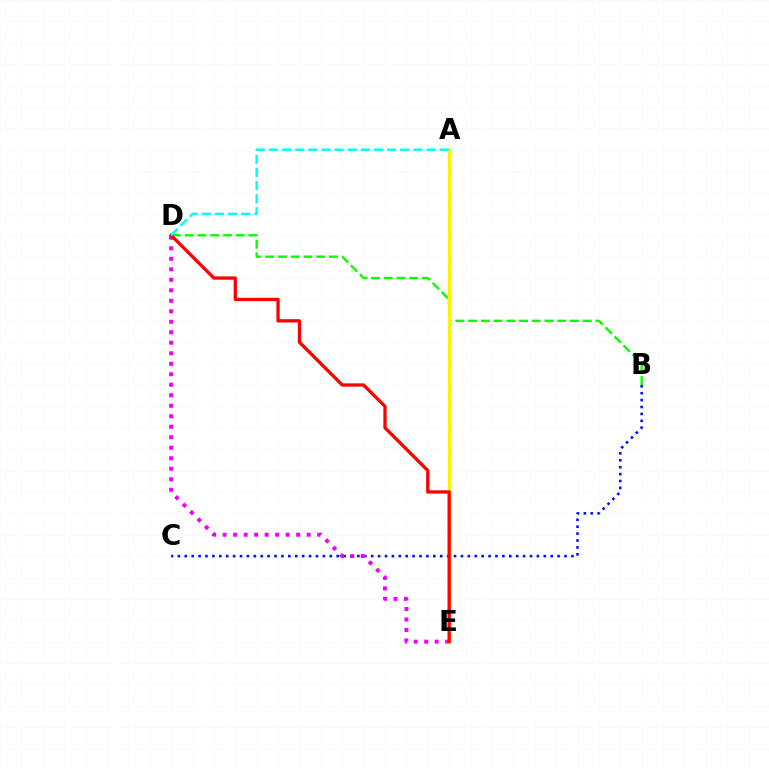{('B', 'D'): [{'color': '#08ff00', 'line_style': 'dashed', 'thickness': 1.73}], ('B', 'C'): [{'color': '#0010ff', 'line_style': 'dotted', 'thickness': 1.88}], ('D', 'E'): [{'color': '#ee00ff', 'line_style': 'dotted', 'thickness': 2.85}, {'color': '#ff0000', 'line_style': 'solid', 'thickness': 2.37}], ('A', 'E'): [{'color': '#fcf500', 'line_style': 'solid', 'thickness': 2.37}], ('A', 'D'): [{'color': '#00fff6', 'line_style': 'dashed', 'thickness': 1.78}]}